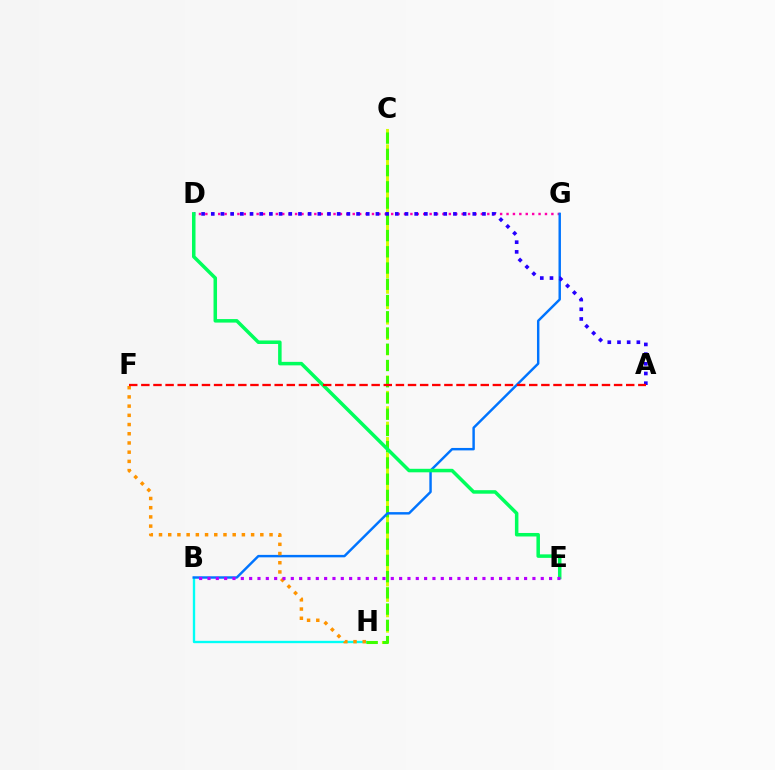{('C', 'H'): [{'color': '#d1ff00', 'line_style': 'dashed', 'thickness': 2.09}, {'color': '#3dff00', 'line_style': 'dashed', 'thickness': 2.21}], ('B', 'H'): [{'color': '#00fff6', 'line_style': 'solid', 'thickness': 1.7}], ('D', 'G'): [{'color': '#ff00ac', 'line_style': 'dotted', 'thickness': 1.74}], ('B', 'G'): [{'color': '#0074ff', 'line_style': 'solid', 'thickness': 1.76}], ('A', 'D'): [{'color': '#2500ff', 'line_style': 'dotted', 'thickness': 2.63}], ('D', 'E'): [{'color': '#00ff5c', 'line_style': 'solid', 'thickness': 2.53}], ('F', 'H'): [{'color': '#ff9400', 'line_style': 'dotted', 'thickness': 2.5}], ('A', 'F'): [{'color': '#ff0000', 'line_style': 'dashed', 'thickness': 1.65}], ('B', 'E'): [{'color': '#b900ff', 'line_style': 'dotted', 'thickness': 2.26}]}